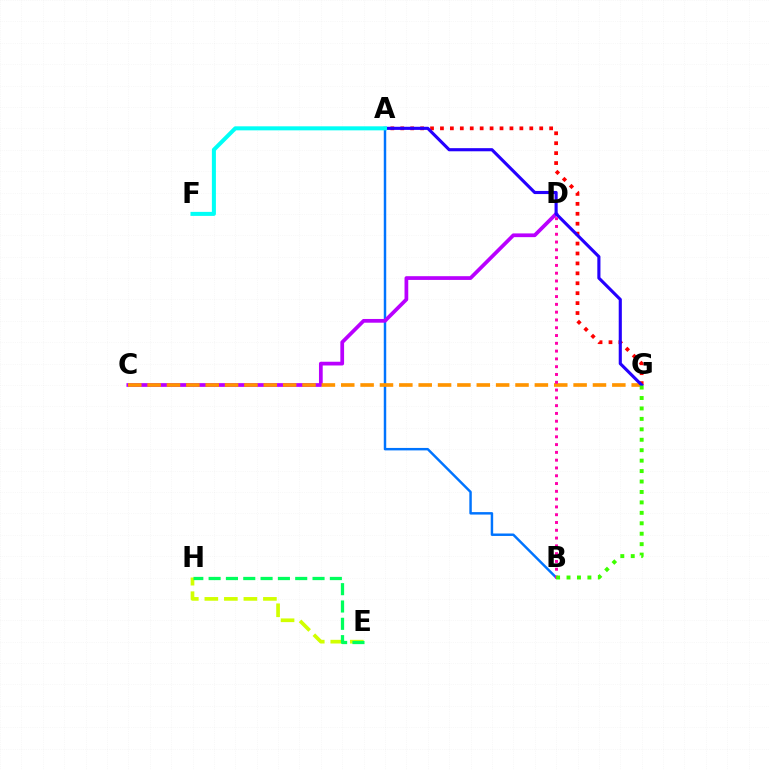{('A', 'G'): [{'color': '#ff0000', 'line_style': 'dotted', 'thickness': 2.7}, {'color': '#2500ff', 'line_style': 'solid', 'thickness': 2.25}], ('A', 'B'): [{'color': '#0074ff', 'line_style': 'solid', 'thickness': 1.77}], ('C', 'D'): [{'color': '#b900ff', 'line_style': 'solid', 'thickness': 2.69}], ('C', 'G'): [{'color': '#ff9400', 'line_style': 'dashed', 'thickness': 2.63}], ('A', 'F'): [{'color': '#00fff6', 'line_style': 'solid', 'thickness': 2.9}], ('E', 'H'): [{'color': '#d1ff00', 'line_style': 'dashed', 'thickness': 2.65}, {'color': '#00ff5c', 'line_style': 'dashed', 'thickness': 2.35}], ('B', 'D'): [{'color': '#ff00ac', 'line_style': 'dotted', 'thickness': 2.12}], ('B', 'G'): [{'color': '#3dff00', 'line_style': 'dotted', 'thickness': 2.84}]}